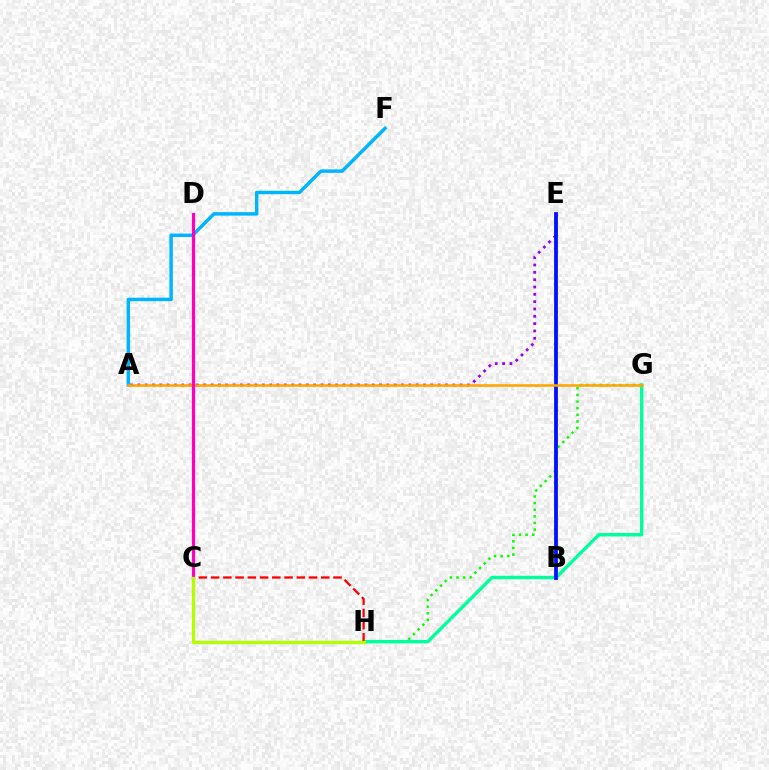{('G', 'H'): [{'color': '#08ff00', 'line_style': 'dotted', 'thickness': 1.8}, {'color': '#00ff9d', 'line_style': 'solid', 'thickness': 2.45}], ('C', 'H'): [{'color': '#ff0000', 'line_style': 'dashed', 'thickness': 1.66}, {'color': '#b3ff00', 'line_style': 'solid', 'thickness': 2.4}], ('A', 'E'): [{'color': '#9b00ff', 'line_style': 'dotted', 'thickness': 1.99}], ('A', 'F'): [{'color': '#00b5ff', 'line_style': 'solid', 'thickness': 2.49}], ('B', 'E'): [{'color': '#0010ff', 'line_style': 'solid', 'thickness': 2.72}], ('A', 'G'): [{'color': '#ffa500', 'line_style': 'solid', 'thickness': 1.83}], ('C', 'D'): [{'color': '#ff00bd', 'line_style': 'solid', 'thickness': 2.33}]}